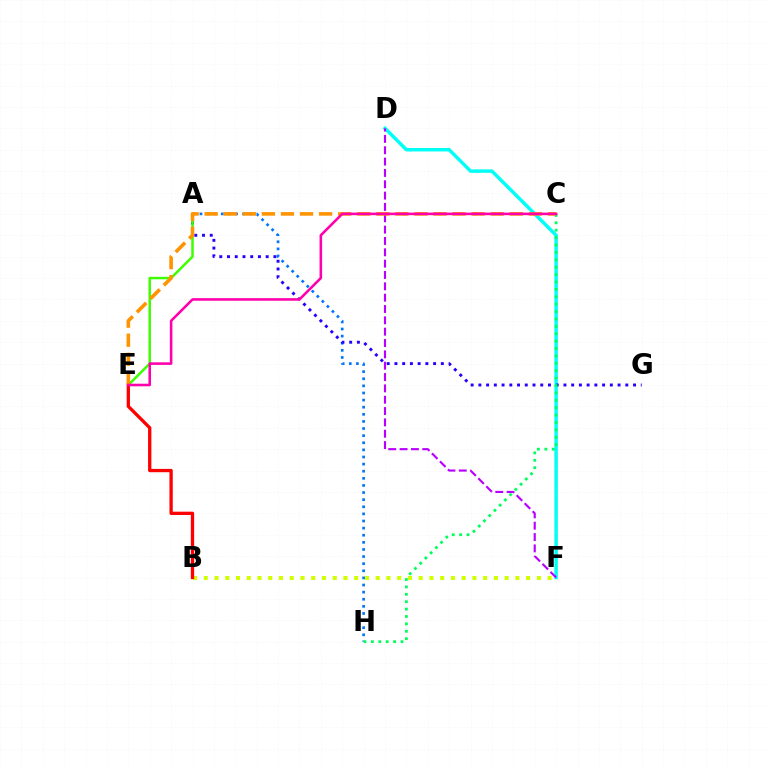{('D', 'F'): [{'color': '#00fff6', 'line_style': 'solid', 'thickness': 2.49}, {'color': '#b900ff', 'line_style': 'dashed', 'thickness': 1.54}], ('A', 'H'): [{'color': '#0074ff', 'line_style': 'dotted', 'thickness': 1.93}], ('A', 'G'): [{'color': '#2500ff', 'line_style': 'dotted', 'thickness': 2.1}], ('C', 'H'): [{'color': '#00ff5c', 'line_style': 'dotted', 'thickness': 2.01}], ('B', 'F'): [{'color': '#d1ff00', 'line_style': 'dotted', 'thickness': 2.92}], ('A', 'E'): [{'color': '#3dff00', 'line_style': 'solid', 'thickness': 1.8}], ('B', 'E'): [{'color': '#ff0000', 'line_style': 'solid', 'thickness': 2.38}], ('C', 'E'): [{'color': '#ff9400', 'line_style': 'dashed', 'thickness': 2.59}, {'color': '#ff00ac', 'line_style': 'solid', 'thickness': 1.86}]}